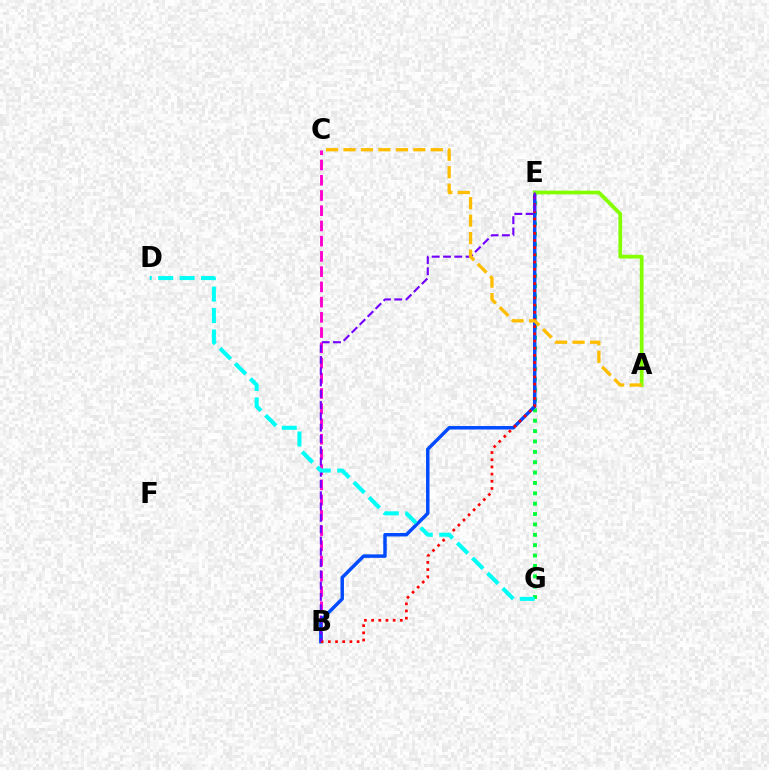{('E', 'G'): [{'color': '#00ff39', 'line_style': 'dotted', 'thickness': 2.82}], ('B', 'C'): [{'color': '#ff00cf', 'line_style': 'dashed', 'thickness': 2.07}], ('B', 'E'): [{'color': '#004bff', 'line_style': 'solid', 'thickness': 2.49}, {'color': '#ff0000', 'line_style': 'dotted', 'thickness': 1.95}, {'color': '#7200ff', 'line_style': 'dashed', 'thickness': 1.53}], ('A', 'E'): [{'color': '#84ff00', 'line_style': 'solid', 'thickness': 2.72}], ('D', 'G'): [{'color': '#00fff6', 'line_style': 'dashed', 'thickness': 2.91}], ('A', 'C'): [{'color': '#ffbd00', 'line_style': 'dashed', 'thickness': 2.37}]}